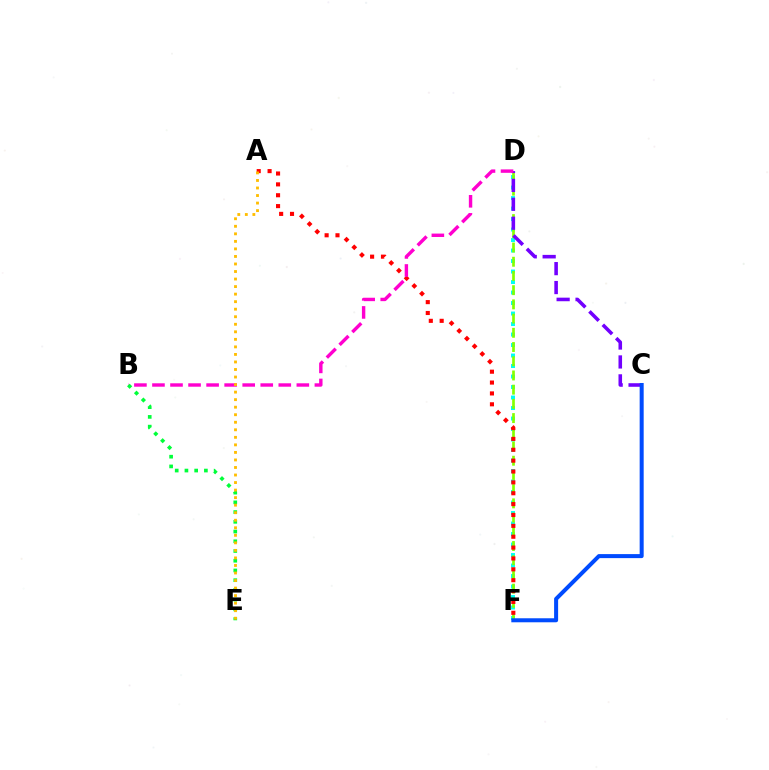{('D', 'F'): [{'color': '#00fff6', 'line_style': 'dotted', 'thickness': 2.85}, {'color': '#84ff00', 'line_style': 'dashed', 'thickness': 1.93}], ('A', 'F'): [{'color': '#ff0000', 'line_style': 'dotted', 'thickness': 2.95}], ('C', 'D'): [{'color': '#7200ff', 'line_style': 'dashed', 'thickness': 2.57}], ('B', 'D'): [{'color': '#ff00cf', 'line_style': 'dashed', 'thickness': 2.45}], ('B', 'E'): [{'color': '#00ff39', 'line_style': 'dotted', 'thickness': 2.64}], ('C', 'F'): [{'color': '#004bff', 'line_style': 'solid', 'thickness': 2.89}], ('A', 'E'): [{'color': '#ffbd00', 'line_style': 'dotted', 'thickness': 2.05}]}